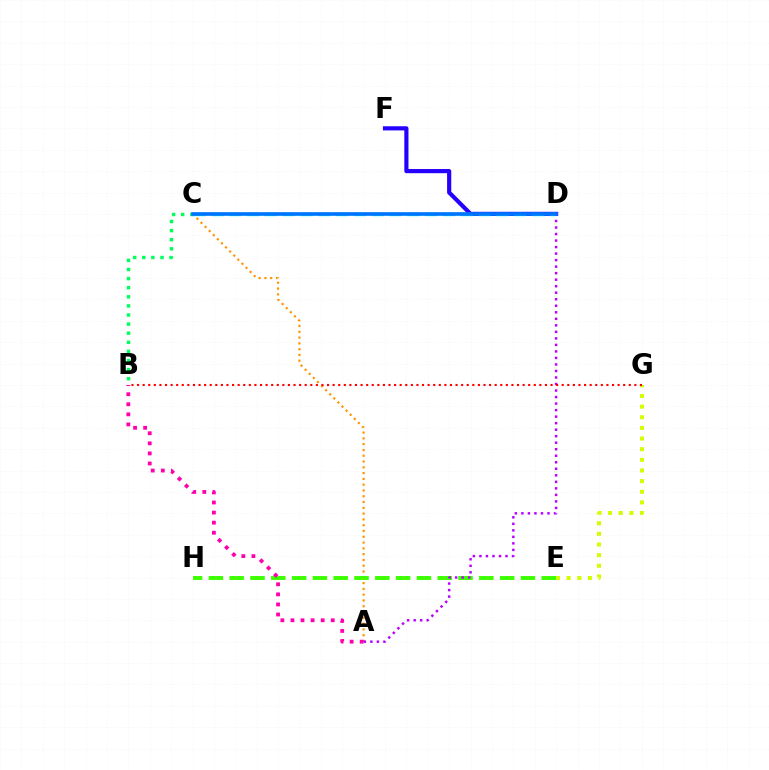{('B', 'C'): [{'color': '#00ff5c', 'line_style': 'dotted', 'thickness': 2.47}], ('E', 'G'): [{'color': '#d1ff00', 'line_style': 'dotted', 'thickness': 2.89}], ('A', 'C'): [{'color': '#ff9400', 'line_style': 'dotted', 'thickness': 1.57}], ('D', 'F'): [{'color': '#2500ff', 'line_style': 'solid', 'thickness': 2.99}], ('E', 'H'): [{'color': '#3dff00', 'line_style': 'dashed', 'thickness': 2.83}], ('C', 'D'): [{'color': '#00fff6', 'line_style': 'dashed', 'thickness': 2.42}, {'color': '#0074ff', 'line_style': 'solid', 'thickness': 2.61}], ('A', 'B'): [{'color': '#ff00ac', 'line_style': 'dotted', 'thickness': 2.74}], ('A', 'D'): [{'color': '#b900ff', 'line_style': 'dotted', 'thickness': 1.77}], ('B', 'G'): [{'color': '#ff0000', 'line_style': 'dotted', 'thickness': 1.52}]}